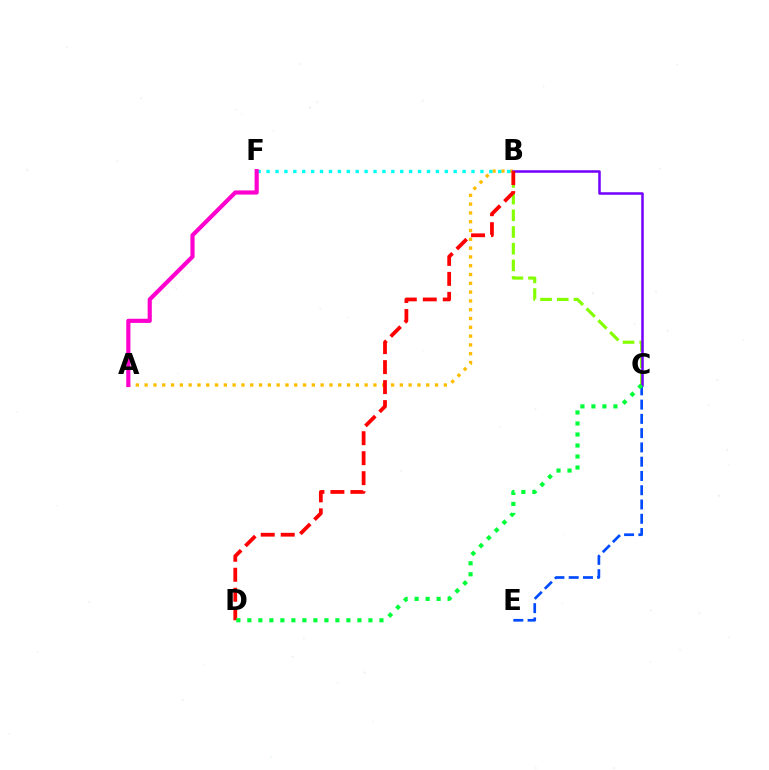{('C', 'E'): [{'color': '#004bff', 'line_style': 'dashed', 'thickness': 1.94}], ('A', 'B'): [{'color': '#ffbd00', 'line_style': 'dotted', 'thickness': 2.39}], ('B', 'C'): [{'color': '#84ff00', 'line_style': 'dashed', 'thickness': 2.27}, {'color': '#7200ff', 'line_style': 'solid', 'thickness': 1.81}], ('B', 'D'): [{'color': '#ff0000', 'line_style': 'dashed', 'thickness': 2.71}], ('B', 'F'): [{'color': '#00fff6', 'line_style': 'dotted', 'thickness': 2.42}], ('A', 'F'): [{'color': '#ff00cf', 'line_style': 'solid', 'thickness': 2.99}], ('C', 'D'): [{'color': '#00ff39', 'line_style': 'dotted', 'thickness': 2.99}]}